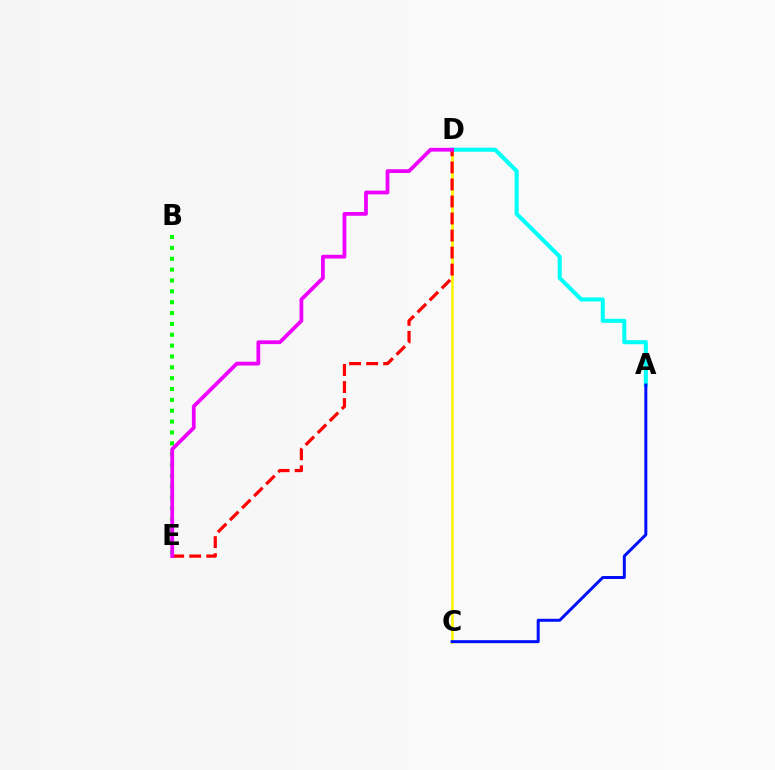{('A', 'D'): [{'color': '#00fff6', 'line_style': 'solid', 'thickness': 2.92}], ('C', 'D'): [{'color': '#fcf500', 'line_style': 'solid', 'thickness': 1.87}], ('D', 'E'): [{'color': '#ff0000', 'line_style': 'dashed', 'thickness': 2.31}, {'color': '#ee00ff', 'line_style': 'solid', 'thickness': 2.71}], ('B', 'E'): [{'color': '#08ff00', 'line_style': 'dotted', 'thickness': 2.95}], ('A', 'C'): [{'color': '#0010ff', 'line_style': 'solid', 'thickness': 2.15}]}